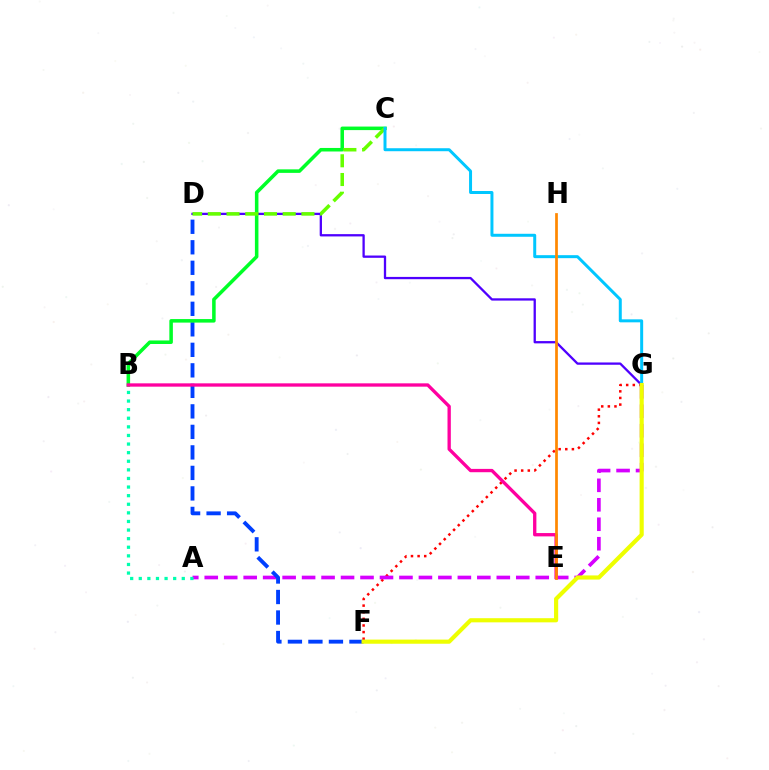{('F', 'G'): [{'color': '#ff0000', 'line_style': 'dotted', 'thickness': 1.8}, {'color': '#eeff00', 'line_style': 'solid', 'thickness': 2.99}], ('A', 'G'): [{'color': '#d600ff', 'line_style': 'dashed', 'thickness': 2.65}], ('A', 'B'): [{'color': '#00ffaf', 'line_style': 'dotted', 'thickness': 2.34}], ('D', 'F'): [{'color': '#003fff', 'line_style': 'dashed', 'thickness': 2.79}], ('D', 'G'): [{'color': '#4f00ff', 'line_style': 'solid', 'thickness': 1.65}], ('B', 'C'): [{'color': '#00ff27', 'line_style': 'solid', 'thickness': 2.54}], ('C', 'D'): [{'color': '#66ff00', 'line_style': 'dashed', 'thickness': 2.54}], ('B', 'E'): [{'color': '#ff00a0', 'line_style': 'solid', 'thickness': 2.39}], ('C', 'G'): [{'color': '#00c7ff', 'line_style': 'solid', 'thickness': 2.15}], ('E', 'H'): [{'color': '#ff8800', 'line_style': 'solid', 'thickness': 1.96}]}